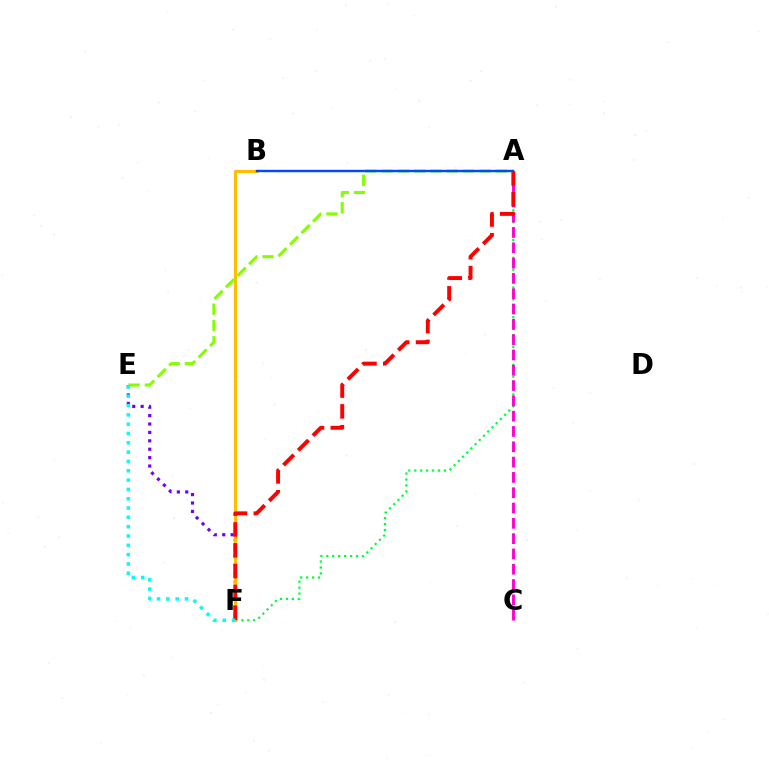{('A', 'F'): [{'color': '#00ff39', 'line_style': 'dotted', 'thickness': 1.61}, {'color': '#ff0000', 'line_style': 'dashed', 'thickness': 2.83}], ('E', 'F'): [{'color': '#7200ff', 'line_style': 'dotted', 'thickness': 2.28}, {'color': '#00fff6', 'line_style': 'dotted', 'thickness': 2.53}], ('A', 'C'): [{'color': '#ff00cf', 'line_style': 'dashed', 'thickness': 2.08}], ('B', 'F'): [{'color': '#ffbd00', 'line_style': 'solid', 'thickness': 2.19}], ('A', 'E'): [{'color': '#84ff00', 'line_style': 'dashed', 'thickness': 2.22}], ('A', 'B'): [{'color': '#004bff', 'line_style': 'solid', 'thickness': 1.74}]}